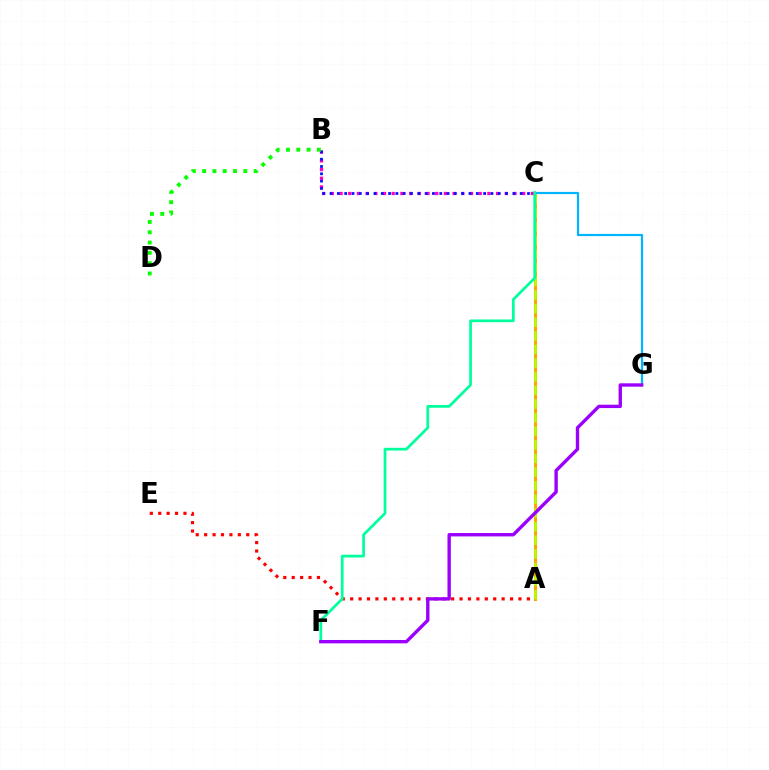{('A', 'C'): [{'color': '#ffa500', 'line_style': 'solid', 'thickness': 2.19}, {'color': '#b3ff00', 'line_style': 'dashed', 'thickness': 1.85}], ('B', 'C'): [{'color': '#ff00bd', 'line_style': 'dotted', 'thickness': 2.36}, {'color': '#0010ff', 'line_style': 'dotted', 'thickness': 1.99}], ('A', 'E'): [{'color': '#ff0000', 'line_style': 'dotted', 'thickness': 2.29}], ('C', 'G'): [{'color': '#00b5ff', 'line_style': 'solid', 'thickness': 1.58}], ('C', 'F'): [{'color': '#00ff9d', 'line_style': 'solid', 'thickness': 1.97}], ('B', 'D'): [{'color': '#08ff00', 'line_style': 'dotted', 'thickness': 2.8}], ('F', 'G'): [{'color': '#9b00ff', 'line_style': 'solid', 'thickness': 2.42}]}